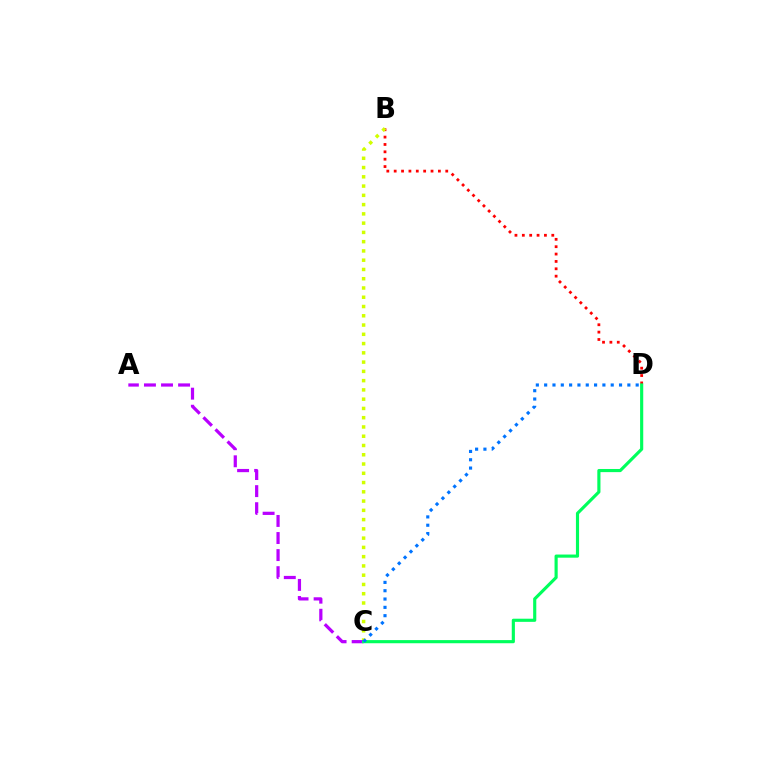{('B', 'D'): [{'color': '#ff0000', 'line_style': 'dotted', 'thickness': 2.0}], ('B', 'C'): [{'color': '#d1ff00', 'line_style': 'dotted', 'thickness': 2.52}], ('A', 'C'): [{'color': '#b900ff', 'line_style': 'dashed', 'thickness': 2.32}], ('C', 'D'): [{'color': '#00ff5c', 'line_style': 'solid', 'thickness': 2.26}, {'color': '#0074ff', 'line_style': 'dotted', 'thickness': 2.26}]}